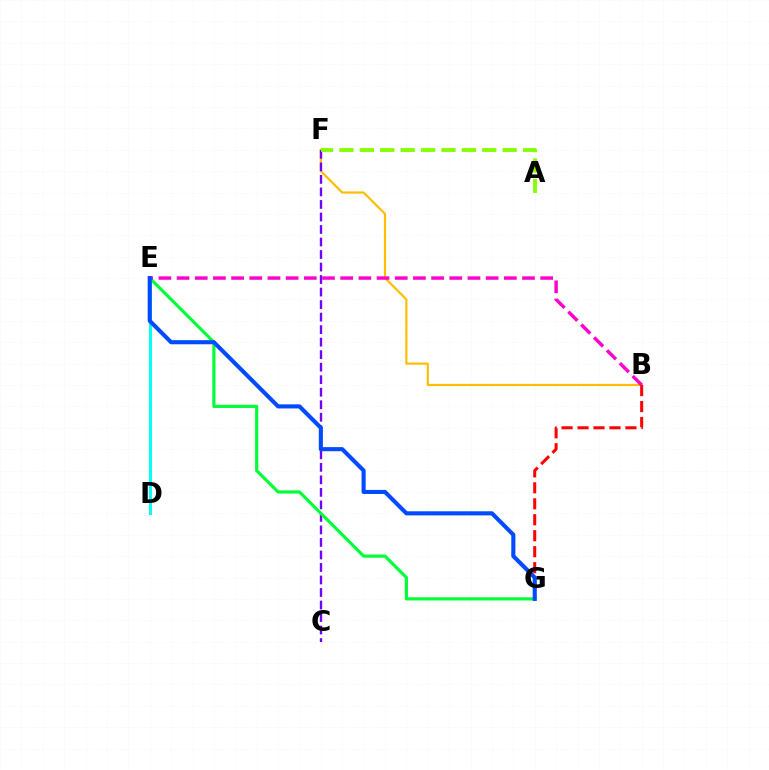{('D', 'E'): [{'color': '#00fff6', 'line_style': 'solid', 'thickness': 2.11}], ('B', 'F'): [{'color': '#ffbd00', 'line_style': 'solid', 'thickness': 1.57}], ('B', 'G'): [{'color': '#ff0000', 'line_style': 'dashed', 'thickness': 2.17}], ('C', 'F'): [{'color': '#7200ff', 'line_style': 'dashed', 'thickness': 1.7}], ('A', 'F'): [{'color': '#84ff00', 'line_style': 'dashed', 'thickness': 2.77}], ('E', 'G'): [{'color': '#00ff39', 'line_style': 'solid', 'thickness': 2.28}, {'color': '#004bff', 'line_style': 'solid', 'thickness': 2.95}], ('B', 'E'): [{'color': '#ff00cf', 'line_style': 'dashed', 'thickness': 2.47}]}